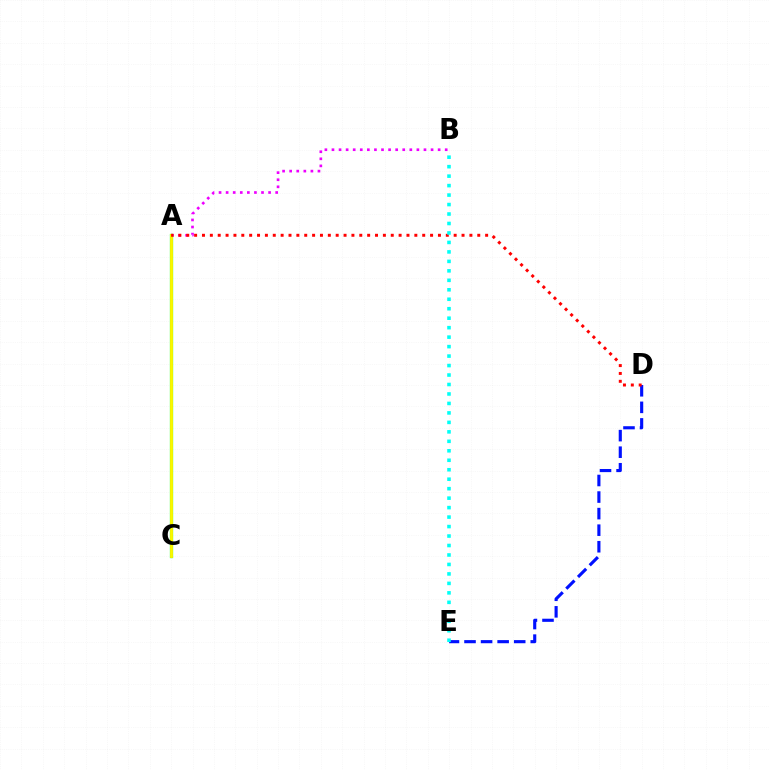{('D', 'E'): [{'color': '#0010ff', 'line_style': 'dashed', 'thickness': 2.25}], ('A', 'B'): [{'color': '#ee00ff', 'line_style': 'dotted', 'thickness': 1.92}], ('A', 'C'): [{'color': '#08ff00', 'line_style': 'solid', 'thickness': 2.34}, {'color': '#fcf500', 'line_style': 'solid', 'thickness': 2.08}], ('A', 'D'): [{'color': '#ff0000', 'line_style': 'dotted', 'thickness': 2.14}], ('B', 'E'): [{'color': '#00fff6', 'line_style': 'dotted', 'thickness': 2.57}]}